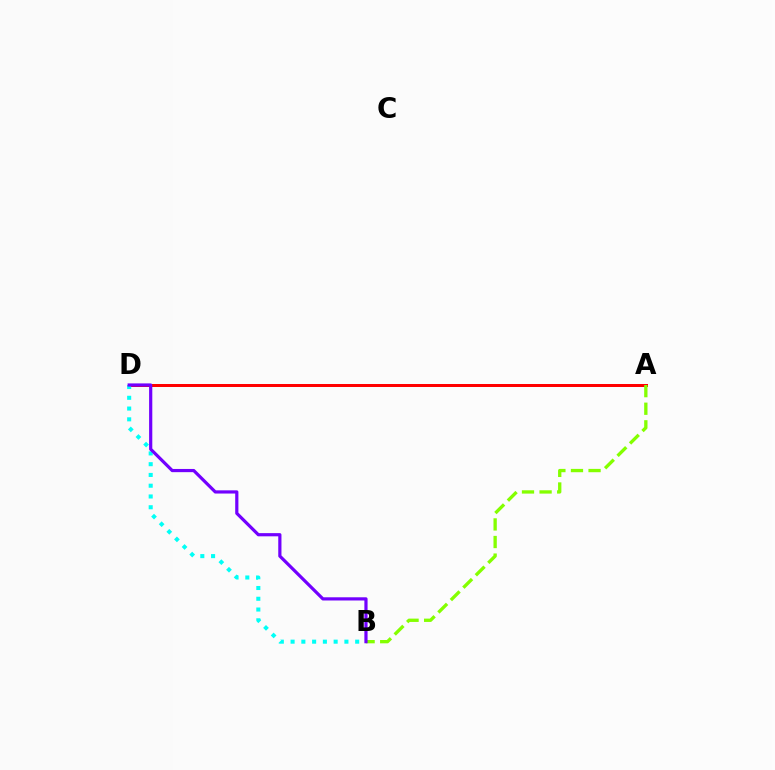{('A', 'D'): [{'color': '#ff0000', 'line_style': 'solid', 'thickness': 2.16}], ('A', 'B'): [{'color': '#84ff00', 'line_style': 'dashed', 'thickness': 2.39}], ('B', 'D'): [{'color': '#00fff6', 'line_style': 'dotted', 'thickness': 2.92}, {'color': '#7200ff', 'line_style': 'solid', 'thickness': 2.3}]}